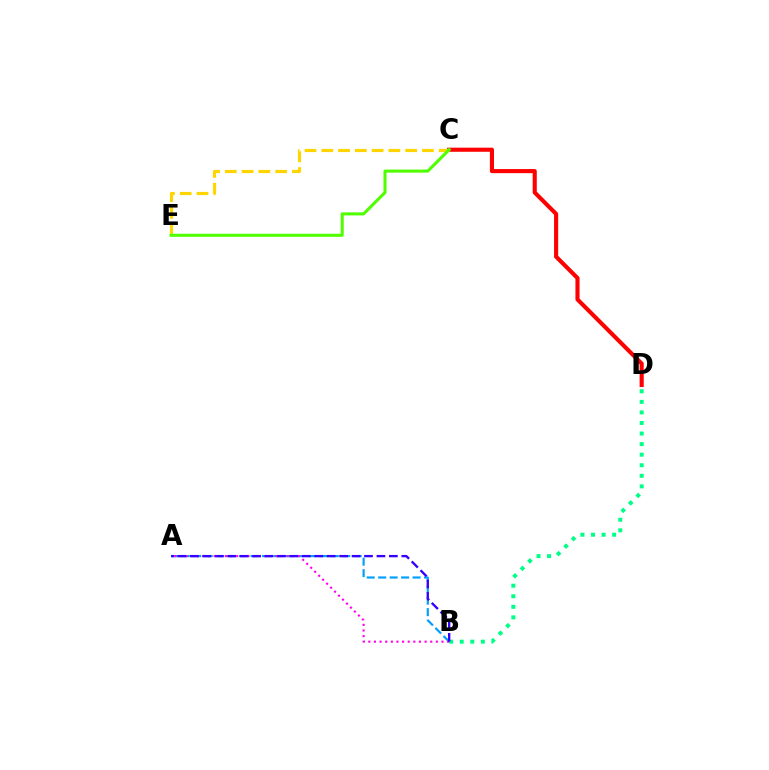{('A', 'B'): [{'color': '#009eff', 'line_style': 'dashed', 'thickness': 1.56}, {'color': '#ff00ed', 'line_style': 'dotted', 'thickness': 1.53}, {'color': '#3700ff', 'line_style': 'dashed', 'thickness': 1.69}], ('C', 'D'): [{'color': '#ff0000', 'line_style': 'solid', 'thickness': 2.96}], ('C', 'E'): [{'color': '#ffd500', 'line_style': 'dashed', 'thickness': 2.28}, {'color': '#4fff00', 'line_style': 'solid', 'thickness': 2.2}], ('B', 'D'): [{'color': '#00ff86', 'line_style': 'dotted', 'thickness': 2.87}]}